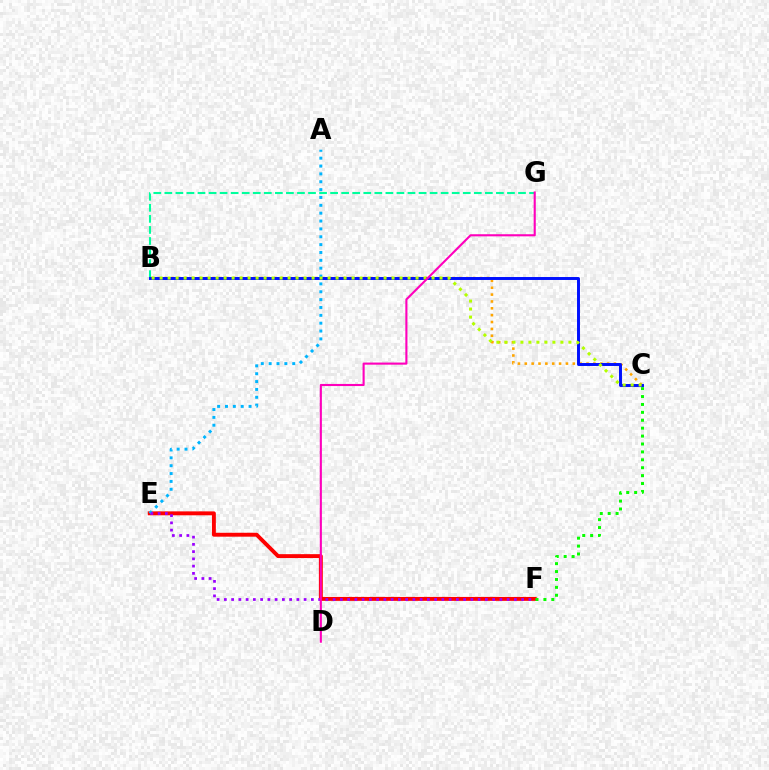{('E', 'F'): [{'color': '#ff0000', 'line_style': 'solid', 'thickness': 2.82}, {'color': '#9b00ff', 'line_style': 'dotted', 'thickness': 1.97}], ('B', 'C'): [{'color': '#ffa500', 'line_style': 'dotted', 'thickness': 1.86}, {'color': '#0010ff', 'line_style': 'solid', 'thickness': 2.13}, {'color': '#b3ff00', 'line_style': 'dotted', 'thickness': 2.17}], ('B', 'G'): [{'color': '#00ff9d', 'line_style': 'dashed', 'thickness': 1.5}], ('C', 'F'): [{'color': '#08ff00', 'line_style': 'dotted', 'thickness': 2.15}], ('A', 'E'): [{'color': '#00b5ff', 'line_style': 'dotted', 'thickness': 2.14}], ('D', 'G'): [{'color': '#ff00bd', 'line_style': 'solid', 'thickness': 1.52}]}